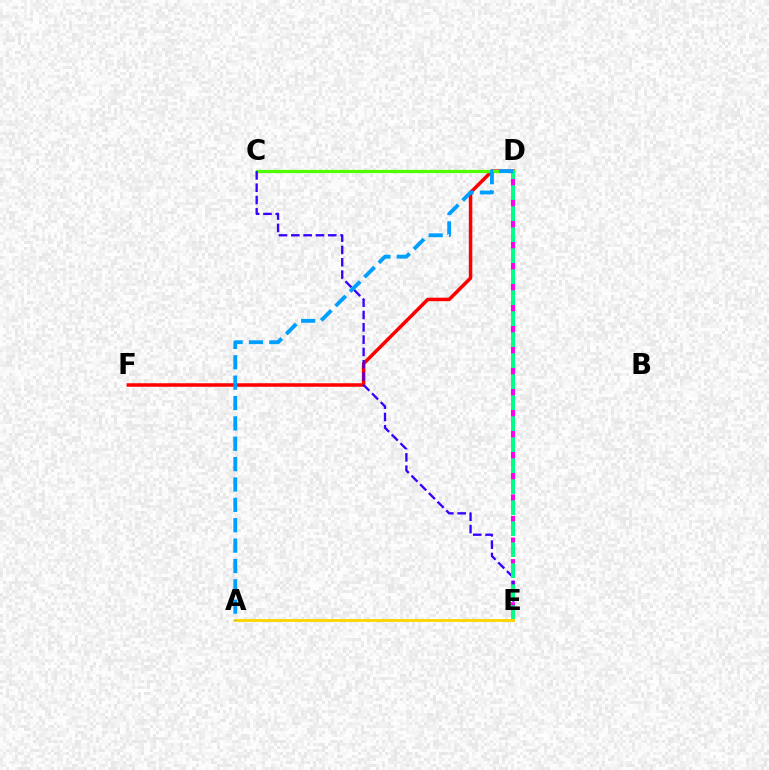{('D', 'F'): [{'color': '#ff0000', 'line_style': 'solid', 'thickness': 2.52}], ('D', 'E'): [{'color': '#ff00ed', 'line_style': 'dashed', 'thickness': 2.93}, {'color': '#00ff86', 'line_style': 'dashed', 'thickness': 2.85}], ('C', 'D'): [{'color': '#4fff00', 'line_style': 'solid', 'thickness': 2.3}], ('C', 'E'): [{'color': '#3700ff', 'line_style': 'dashed', 'thickness': 1.67}], ('A', 'E'): [{'color': '#ffd500', 'line_style': 'solid', 'thickness': 2.07}], ('A', 'D'): [{'color': '#009eff', 'line_style': 'dashed', 'thickness': 2.77}]}